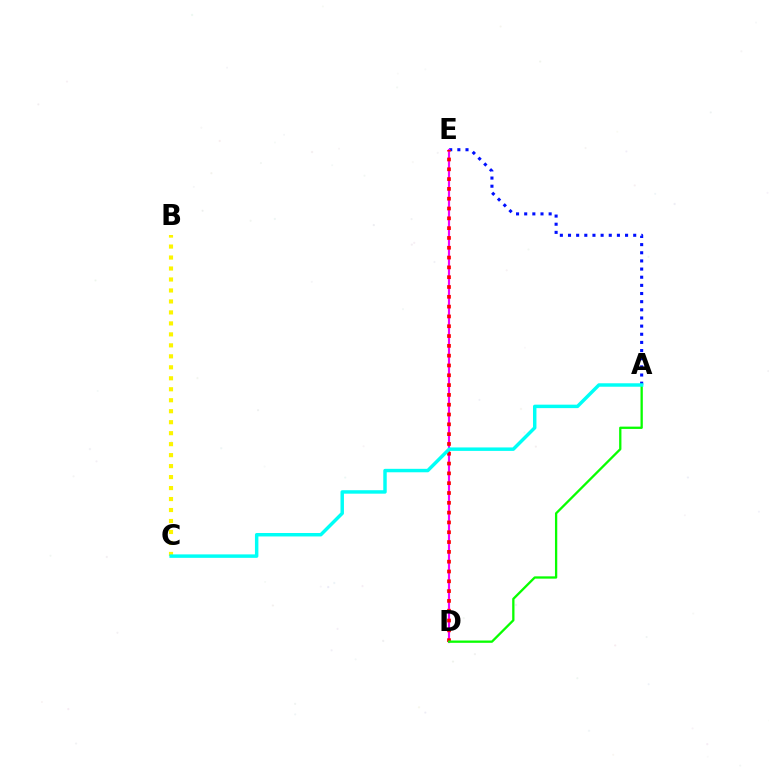{('A', 'E'): [{'color': '#0010ff', 'line_style': 'dotted', 'thickness': 2.21}], ('D', 'E'): [{'color': '#ee00ff', 'line_style': 'solid', 'thickness': 1.56}, {'color': '#ff0000', 'line_style': 'dotted', 'thickness': 2.67}], ('A', 'D'): [{'color': '#08ff00', 'line_style': 'solid', 'thickness': 1.66}], ('B', 'C'): [{'color': '#fcf500', 'line_style': 'dotted', 'thickness': 2.98}], ('A', 'C'): [{'color': '#00fff6', 'line_style': 'solid', 'thickness': 2.49}]}